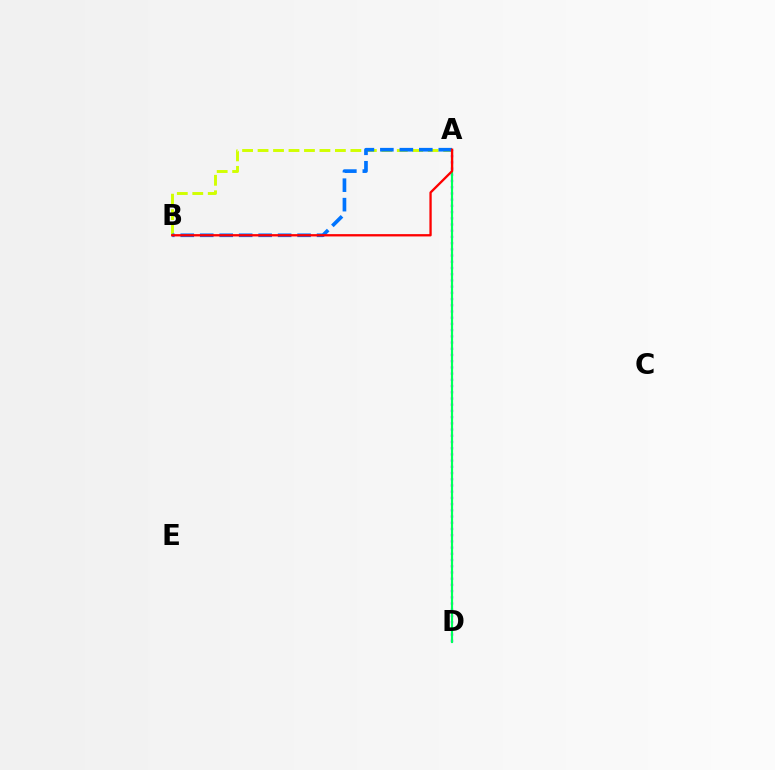{('A', 'B'): [{'color': '#d1ff00', 'line_style': 'dashed', 'thickness': 2.1}, {'color': '#0074ff', 'line_style': 'dashed', 'thickness': 2.65}, {'color': '#ff0000', 'line_style': 'solid', 'thickness': 1.66}], ('A', 'D'): [{'color': '#b900ff', 'line_style': 'dotted', 'thickness': 1.69}, {'color': '#00ff5c', 'line_style': 'solid', 'thickness': 1.55}]}